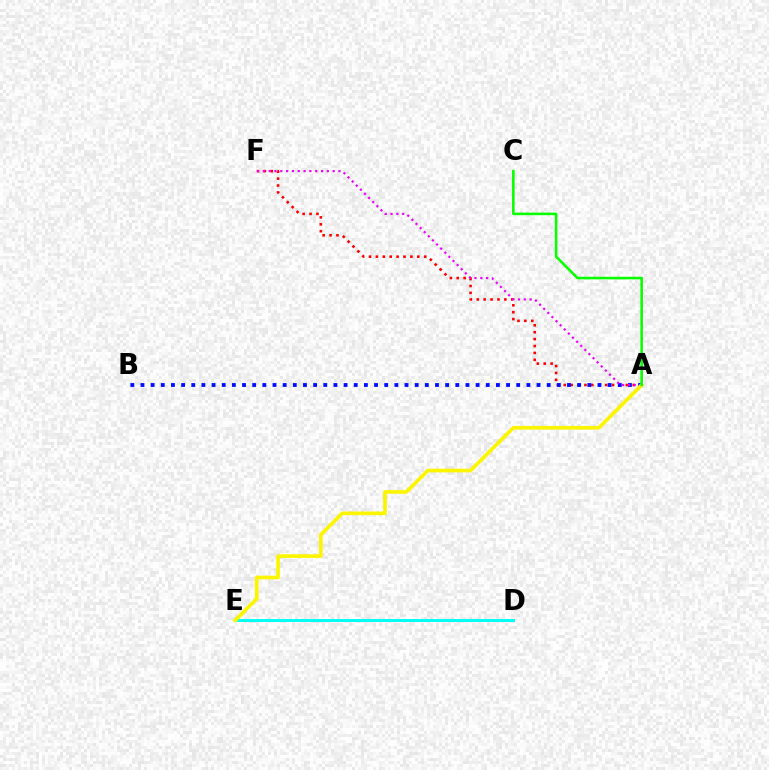{('A', 'F'): [{'color': '#ff0000', 'line_style': 'dotted', 'thickness': 1.88}, {'color': '#ee00ff', 'line_style': 'dotted', 'thickness': 1.58}], ('A', 'B'): [{'color': '#0010ff', 'line_style': 'dotted', 'thickness': 2.76}], ('D', 'E'): [{'color': '#00fff6', 'line_style': 'solid', 'thickness': 2.12}], ('A', 'E'): [{'color': '#fcf500', 'line_style': 'solid', 'thickness': 2.64}], ('A', 'C'): [{'color': '#08ff00', 'line_style': 'solid', 'thickness': 1.85}]}